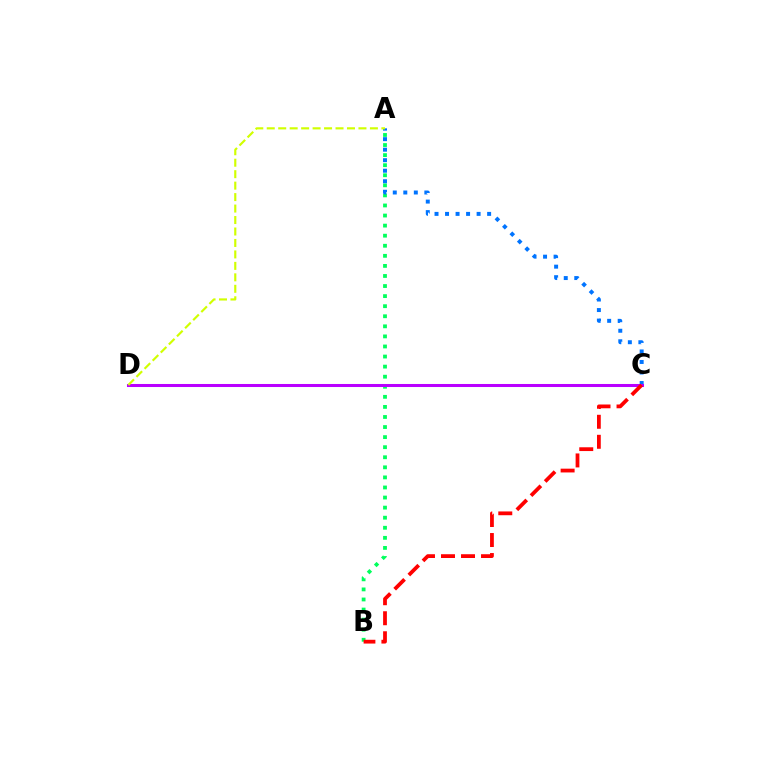{('A', 'B'): [{'color': '#00ff5c', 'line_style': 'dotted', 'thickness': 2.74}], ('A', 'C'): [{'color': '#0074ff', 'line_style': 'dotted', 'thickness': 2.86}], ('C', 'D'): [{'color': '#b900ff', 'line_style': 'solid', 'thickness': 2.19}], ('A', 'D'): [{'color': '#d1ff00', 'line_style': 'dashed', 'thickness': 1.56}], ('B', 'C'): [{'color': '#ff0000', 'line_style': 'dashed', 'thickness': 2.72}]}